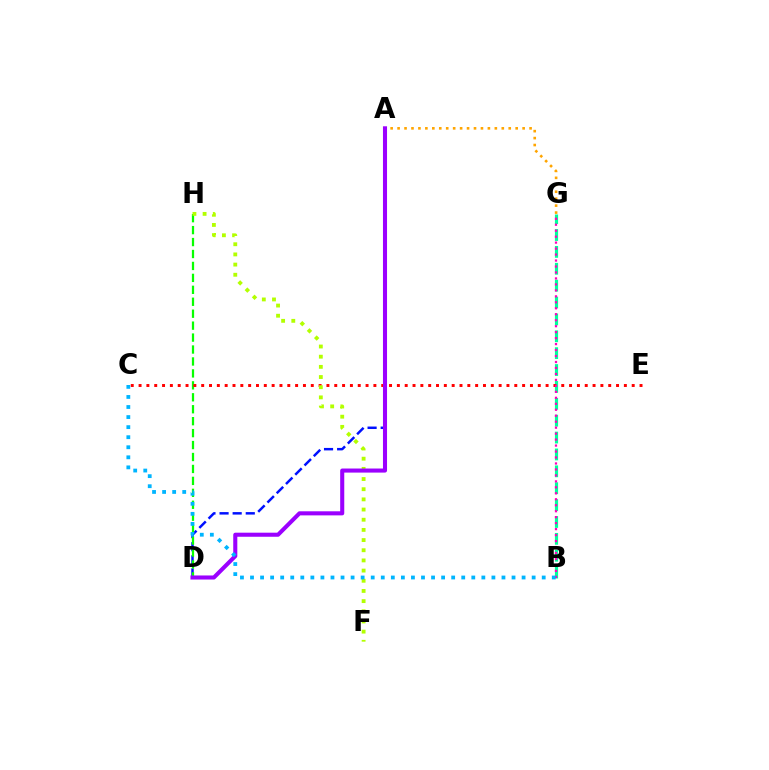{('B', 'G'): [{'color': '#00ff9d', 'line_style': 'dashed', 'thickness': 2.29}, {'color': '#ff00bd', 'line_style': 'dotted', 'thickness': 1.62}], ('A', 'D'): [{'color': '#0010ff', 'line_style': 'dashed', 'thickness': 1.78}, {'color': '#9b00ff', 'line_style': 'solid', 'thickness': 2.93}], ('A', 'G'): [{'color': '#ffa500', 'line_style': 'dotted', 'thickness': 1.89}], ('D', 'H'): [{'color': '#08ff00', 'line_style': 'dashed', 'thickness': 1.62}], ('C', 'E'): [{'color': '#ff0000', 'line_style': 'dotted', 'thickness': 2.13}], ('F', 'H'): [{'color': '#b3ff00', 'line_style': 'dotted', 'thickness': 2.76}], ('B', 'C'): [{'color': '#00b5ff', 'line_style': 'dotted', 'thickness': 2.73}]}